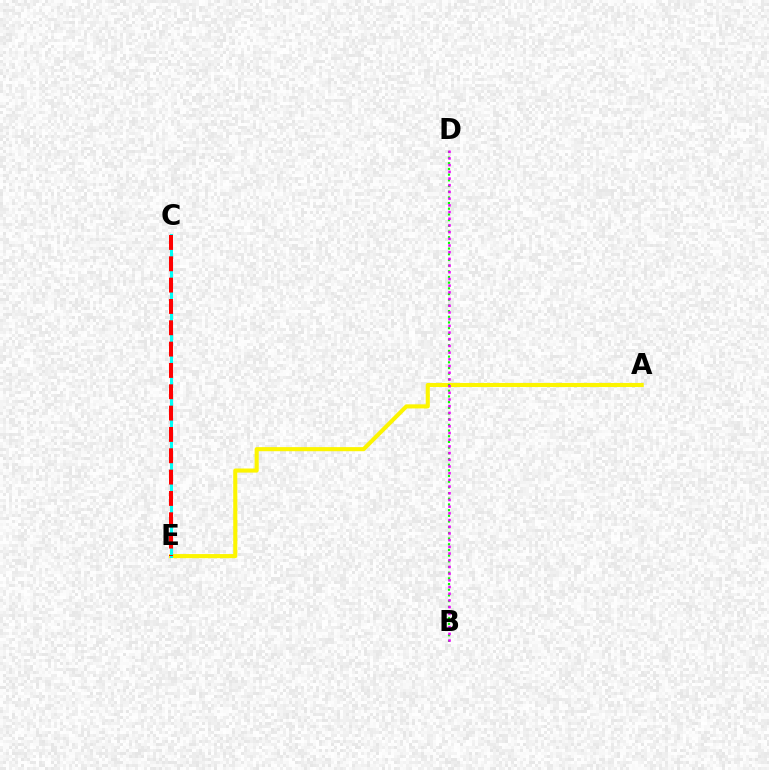{('A', 'E'): [{'color': '#fcf500', 'line_style': 'solid', 'thickness': 2.95}], ('B', 'D'): [{'color': '#08ff00', 'line_style': 'dotted', 'thickness': 1.54}, {'color': '#ee00ff', 'line_style': 'dotted', 'thickness': 1.82}], ('C', 'E'): [{'color': '#0010ff', 'line_style': 'dashed', 'thickness': 2.19}, {'color': '#00fff6', 'line_style': 'solid', 'thickness': 2.16}, {'color': '#ff0000', 'line_style': 'dashed', 'thickness': 2.9}]}